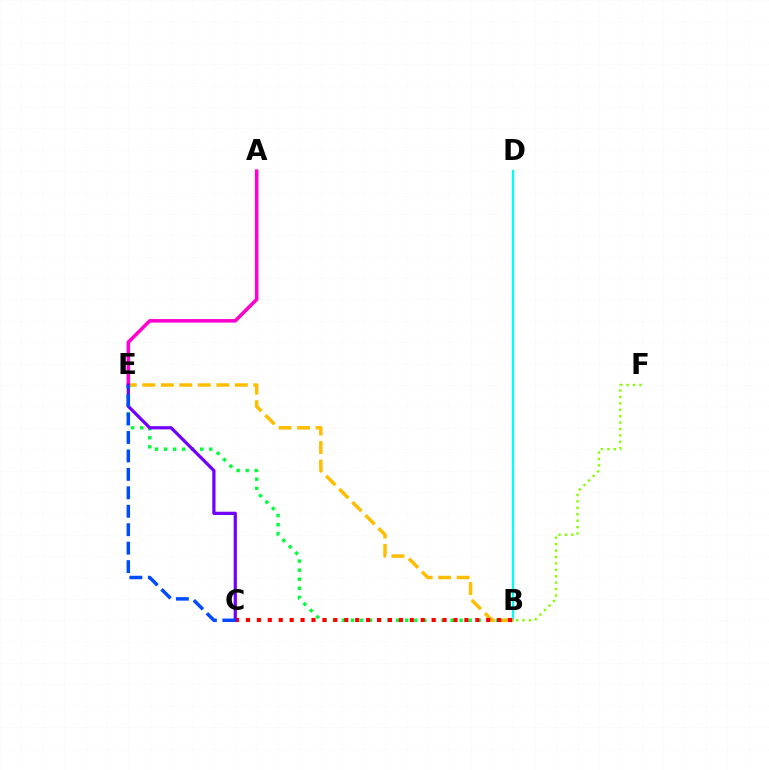{('B', 'E'): [{'color': '#00ff39', 'line_style': 'dotted', 'thickness': 2.46}, {'color': '#ffbd00', 'line_style': 'dashed', 'thickness': 2.51}], ('B', 'D'): [{'color': '#00fff6', 'line_style': 'solid', 'thickness': 1.66}], ('B', 'F'): [{'color': '#84ff00', 'line_style': 'dotted', 'thickness': 1.74}], ('B', 'C'): [{'color': '#ff0000', 'line_style': 'dotted', 'thickness': 2.97}], ('A', 'E'): [{'color': '#ff00cf', 'line_style': 'solid', 'thickness': 2.56}], ('C', 'E'): [{'color': '#7200ff', 'line_style': 'solid', 'thickness': 2.32}, {'color': '#004bff', 'line_style': 'dashed', 'thickness': 2.51}]}